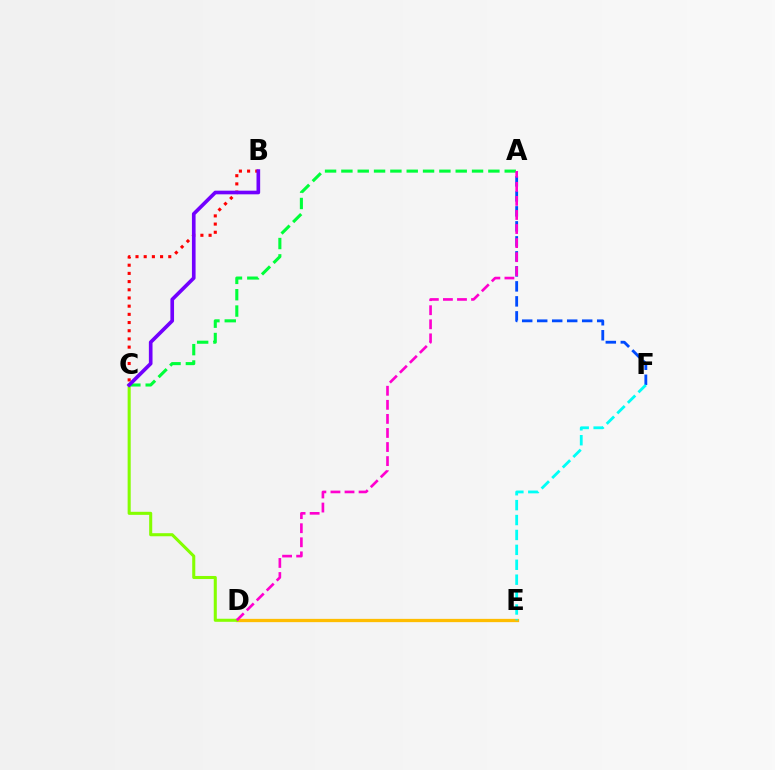{('D', 'E'): [{'color': '#ffbd00', 'line_style': 'solid', 'thickness': 2.36}], ('C', 'D'): [{'color': '#84ff00', 'line_style': 'solid', 'thickness': 2.2}], ('B', 'C'): [{'color': '#ff0000', 'line_style': 'dotted', 'thickness': 2.23}, {'color': '#7200ff', 'line_style': 'solid', 'thickness': 2.63}], ('A', 'F'): [{'color': '#004bff', 'line_style': 'dashed', 'thickness': 2.04}], ('E', 'F'): [{'color': '#00fff6', 'line_style': 'dashed', 'thickness': 2.03}], ('A', 'C'): [{'color': '#00ff39', 'line_style': 'dashed', 'thickness': 2.22}], ('A', 'D'): [{'color': '#ff00cf', 'line_style': 'dashed', 'thickness': 1.91}]}